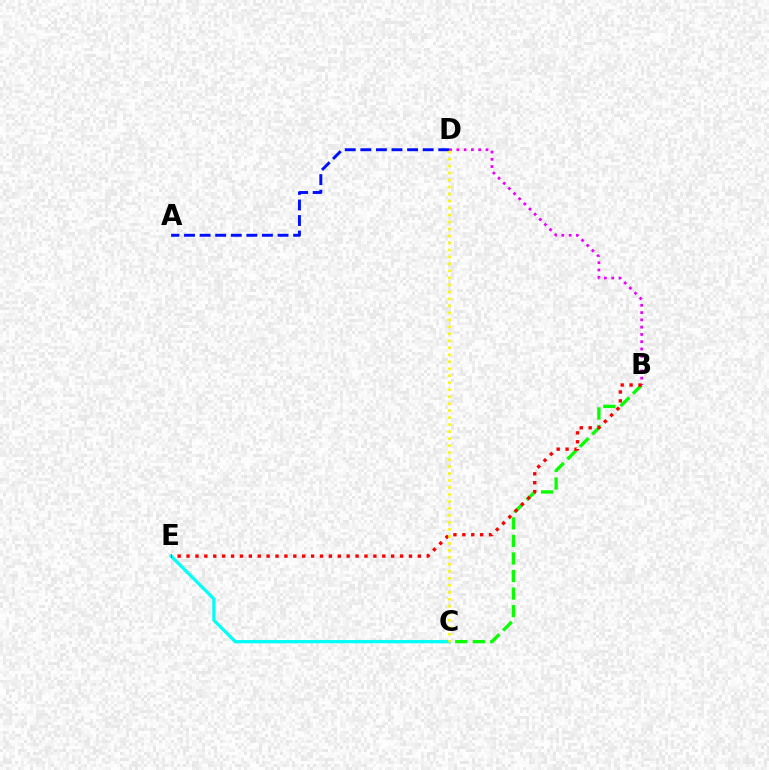{('C', 'E'): [{'color': '#00fff6', 'line_style': 'solid', 'thickness': 2.32}], ('B', 'D'): [{'color': '#ee00ff', 'line_style': 'dotted', 'thickness': 1.98}], ('B', 'C'): [{'color': '#08ff00', 'line_style': 'dashed', 'thickness': 2.38}], ('B', 'E'): [{'color': '#ff0000', 'line_style': 'dotted', 'thickness': 2.42}], ('A', 'D'): [{'color': '#0010ff', 'line_style': 'dashed', 'thickness': 2.12}], ('C', 'D'): [{'color': '#fcf500', 'line_style': 'dotted', 'thickness': 1.9}]}